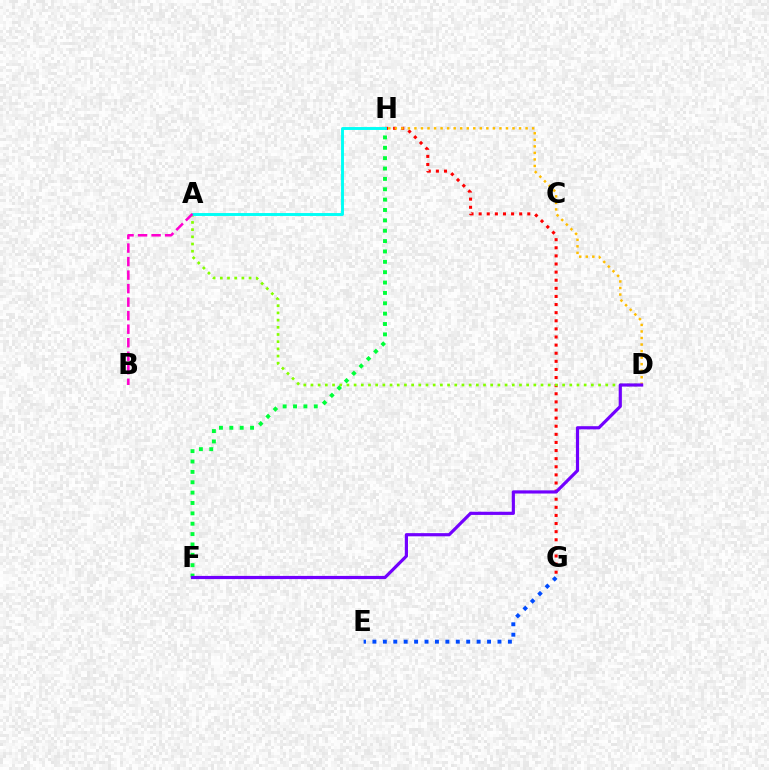{('G', 'H'): [{'color': '#ff0000', 'line_style': 'dotted', 'thickness': 2.2}], ('A', 'D'): [{'color': '#84ff00', 'line_style': 'dotted', 'thickness': 1.95}], ('F', 'H'): [{'color': '#00ff39', 'line_style': 'dotted', 'thickness': 2.82}], ('A', 'H'): [{'color': '#00fff6', 'line_style': 'solid', 'thickness': 2.1}], ('D', 'H'): [{'color': '#ffbd00', 'line_style': 'dotted', 'thickness': 1.78}], ('A', 'B'): [{'color': '#ff00cf', 'line_style': 'dashed', 'thickness': 1.84}], ('D', 'F'): [{'color': '#7200ff', 'line_style': 'solid', 'thickness': 2.29}], ('E', 'G'): [{'color': '#004bff', 'line_style': 'dotted', 'thickness': 2.83}]}